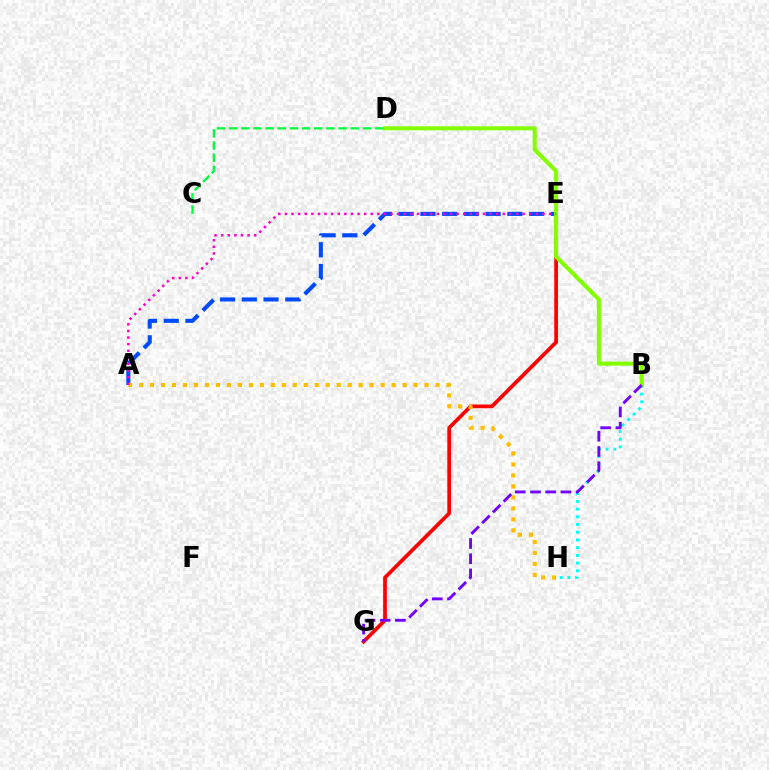{('A', 'E'): [{'color': '#004bff', 'line_style': 'dashed', 'thickness': 2.95}, {'color': '#ff00cf', 'line_style': 'dotted', 'thickness': 1.79}], ('E', 'G'): [{'color': '#ff0000', 'line_style': 'solid', 'thickness': 2.67}], ('C', 'D'): [{'color': '#00ff39', 'line_style': 'dashed', 'thickness': 1.65}], ('B', 'H'): [{'color': '#00fff6', 'line_style': 'dotted', 'thickness': 2.09}], ('A', 'H'): [{'color': '#ffbd00', 'line_style': 'dotted', 'thickness': 2.98}], ('B', 'D'): [{'color': '#84ff00', 'line_style': 'solid', 'thickness': 2.94}], ('B', 'G'): [{'color': '#7200ff', 'line_style': 'dashed', 'thickness': 2.07}]}